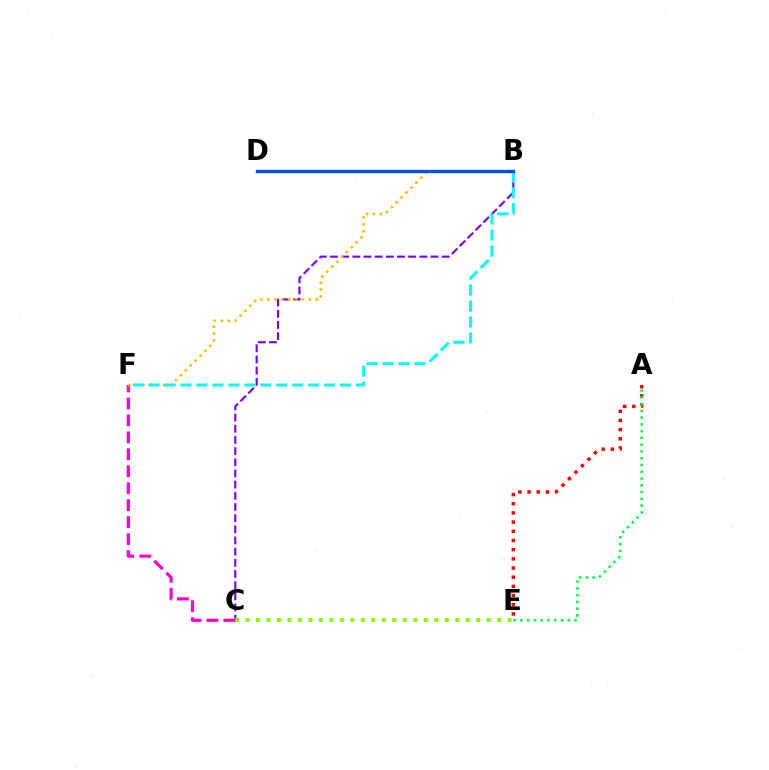{('A', 'E'): [{'color': '#ff0000', 'line_style': 'dotted', 'thickness': 2.49}, {'color': '#00ff39', 'line_style': 'dotted', 'thickness': 1.84}], ('B', 'C'): [{'color': '#7200ff', 'line_style': 'dashed', 'thickness': 1.52}], ('C', 'E'): [{'color': '#84ff00', 'line_style': 'dotted', 'thickness': 2.85}], ('C', 'F'): [{'color': '#ff00cf', 'line_style': 'dashed', 'thickness': 2.3}], ('B', 'F'): [{'color': '#ffbd00', 'line_style': 'dotted', 'thickness': 1.88}, {'color': '#00fff6', 'line_style': 'dashed', 'thickness': 2.17}], ('B', 'D'): [{'color': '#004bff', 'line_style': 'solid', 'thickness': 2.35}]}